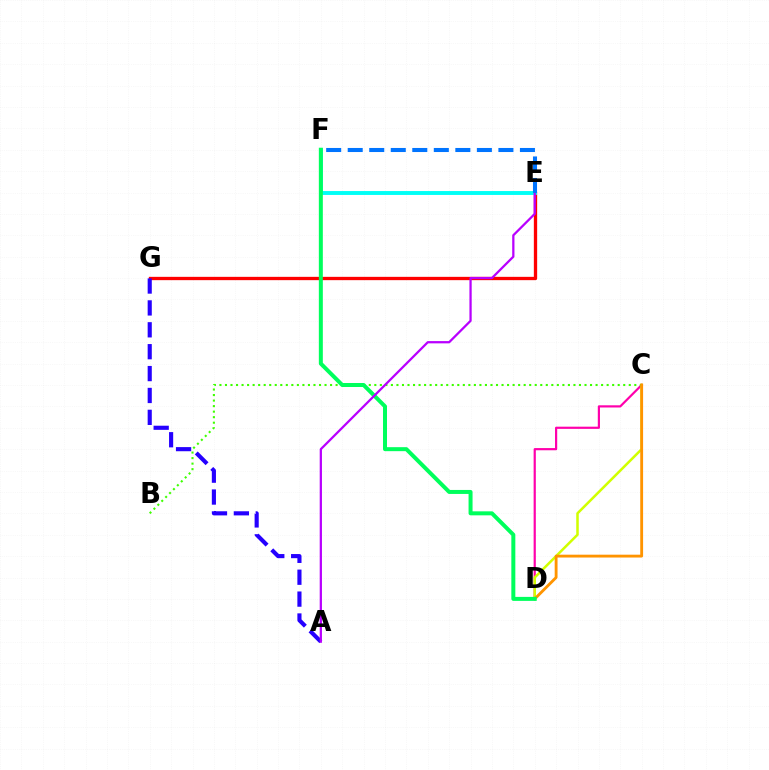{('C', 'D'): [{'color': '#ff00ac', 'line_style': 'solid', 'thickness': 1.58}, {'color': '#d1ff00', 'line_style': 'solid', 'thickness': 1.82}, {'color': '#ff9400', 'line_style': 'solid', 'thickness': 2.05}], ('E', 'G'): [{'color': '#ff0000', 'line_style': 'solid', 'thickness': 2.39}], ('E', 'F'): [{'color': '#00fff6', 'line_style': 'solid', 'thickness': 2.8}, {'color': '#0074ff', 'line_style': 'dashed', 'thickness': 2.92}], ('B', 'C'): [{'color': '#3dff00', 'line_style': 'dotted', 'thickness': 1.5}], ('D', 'F'): [{'color': '#00ff5c', 'line_style': 'solid', 'thickness': 2.88}], ('A', 'G'): [{'color': '#2500ff', 'line_style': 'dashed', 'thickness': 2.97}], ('A', 'E'): [{'color': '#b900ff', 'line_style': 'solid', 'thickness': 1.63}]}